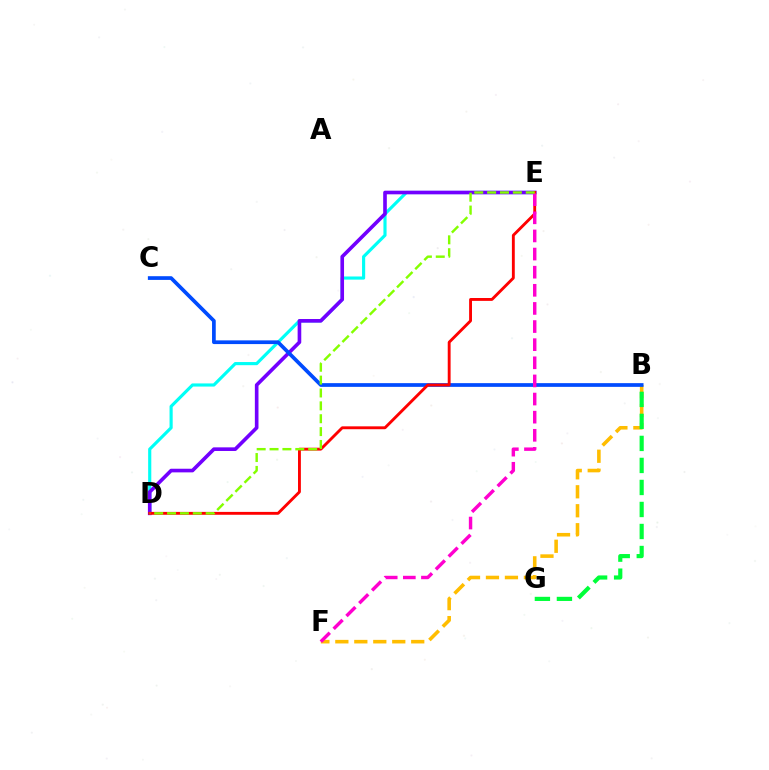{('B', 'F'): [{'color': '#ffbd00', 'line_style': 'dashed', 'thickness': 2.58}], ('D', 'E'): [{'color': '#00fff6', 'line_style': 'solid', 'thickness': 2.27}, {'color': '#7200ff', 'line_style': 'solid', 'thickness': 2.61}, {'color': '#ff0000', 'line_style': 'solid', 'thickness': 2.07}, {'color': '#84ff00', 'line_style': 'dashed', 'thickness': 1.75}], ('B', 'C'): [{'color': '#004bff', 'line_style': 'solid', 'thickness': 2.67}], ('B', 'G'): [{'color': '#00ff39', 'line_style': 'dashed', 'thickness': 2.99}], ('E', 'F'): [{'color': '#ff00cf', 'line_style': 'dashed', 'thickness': 2.46}]}